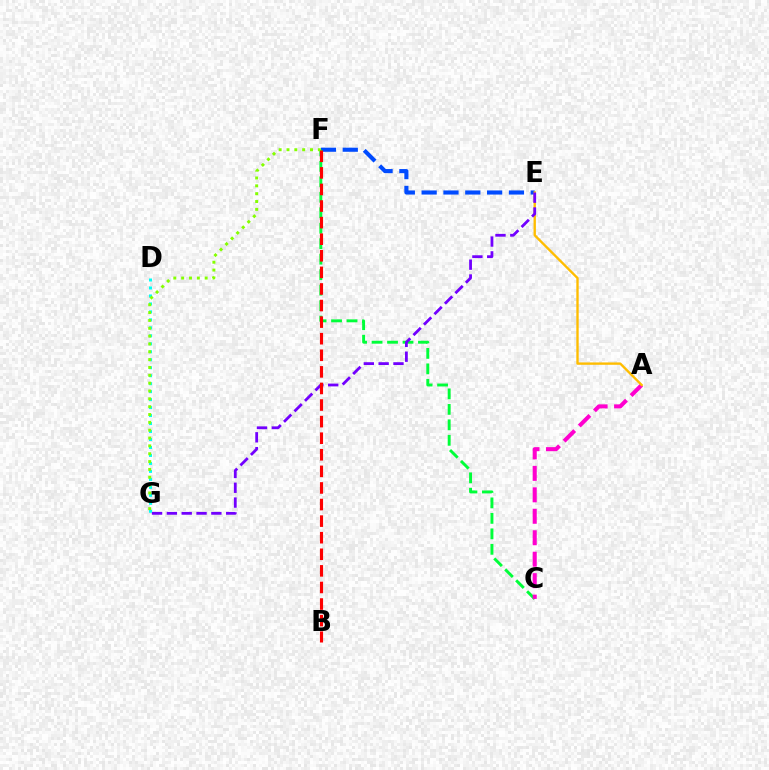{('E', 'F'): [{'color': '#004bff', 'line_style': 'dashed', 'thickness': 2.96}], ('C', 'F'): [{'color': '#00ff39', 'line_style': 'dashed', 'thickness': 2.1}], ('A', 'C'): [{'color': '#ff00cf', 'line_style': 'dashed', 'thickness': 2.92}], ('A', 'E'): [{'color': '#ffbd00', 'line_style': 'solid', 'thickness': 1.7}], ('E', 'G'): [{'color': '#7200ff', 'line_style': 'dashed', 'thickness': 2.01}], ('D', 'G'): [{'color': '#00fff6', 'line_style': 'dotted', 'thickness': 2.17}], ('F', 'G'): [{'color': '#84ff00', 'line_style': 'dotted', 'thickness': 2.13}], ('B', 'F'): [{'color': '#ff0000', 'line_style': 'dashed', 'thickness': 2.25}]}